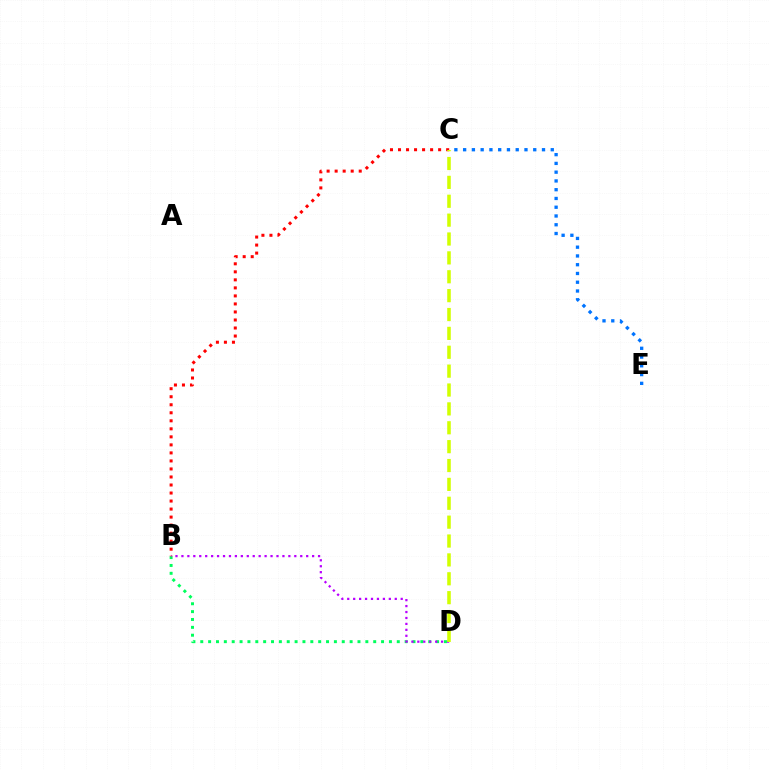{('B', 'D'): [{'color': '#00ff5c', 'line_style': 'dotted', 'thickness': 2.14}, {'color': '#b900ff', 'line_style': 'dotted', 'thickness': 1.61}], ('C', 'E'): [{'color': '#0074ff', 'line_style': 'dotted', 'thickness': 2.38}], ('B', 'C'): [{'color': '#ff0000', 'line_style': 'dotted', 'thickness': 2.18}], ('C', 'D'): [{'color': '#d1ff00', 'line_style': 'dashed', 'thickness': 2.56}]}